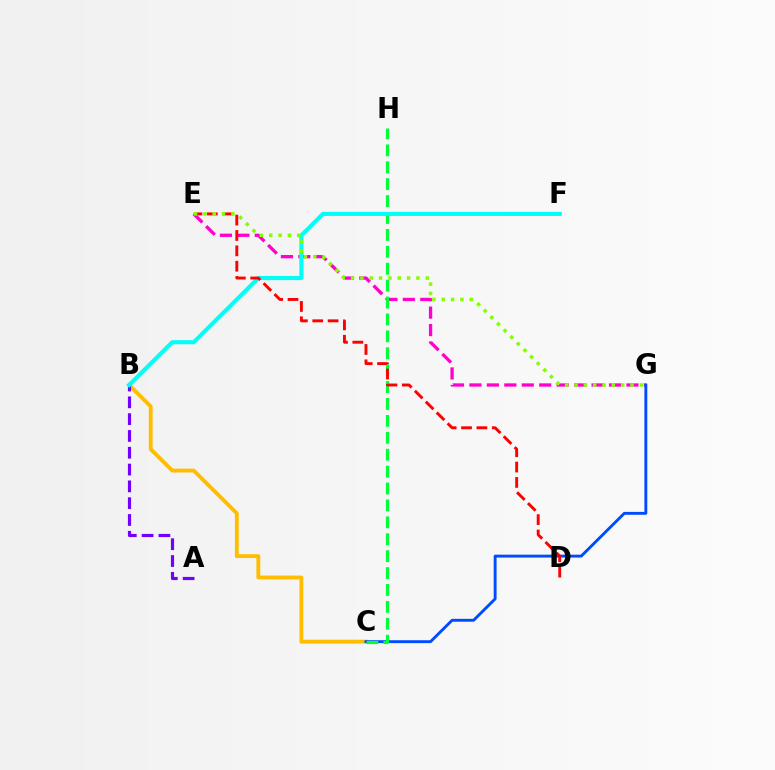{('E', 'G'): [{'color': '#ff00cf', 'line_style': 'dashed', 'thickness': 2.37}, {'color': '#84ff00', 'line_style': 'dotted', 'thickness': 2.54}], ('B', 'C'): [{'color': '#ffbd00', 'line_style': 'solid', 'thickness': 2.77}], ('C', 'G'): [{'color': '#004bff', 'line_style': 'solid', 'thickness': 2.08}], ('C', 'H'): [{'color': '#00ff39', 'line_style': 'dashed', 'thickness': 2.3}], ('A', 'B'): [{'color': '#7200ff', 'line_style': 'dashed', 'thickness': 2.28}], ('B', 'F'): [{'color': '#00fff6', 'line_style': 'solid', 'thickness': 2.95}], ('D', 'E'): [{'color': '#ff0000', 'line_style': 'dashed', 'thickness': 2.09}]}